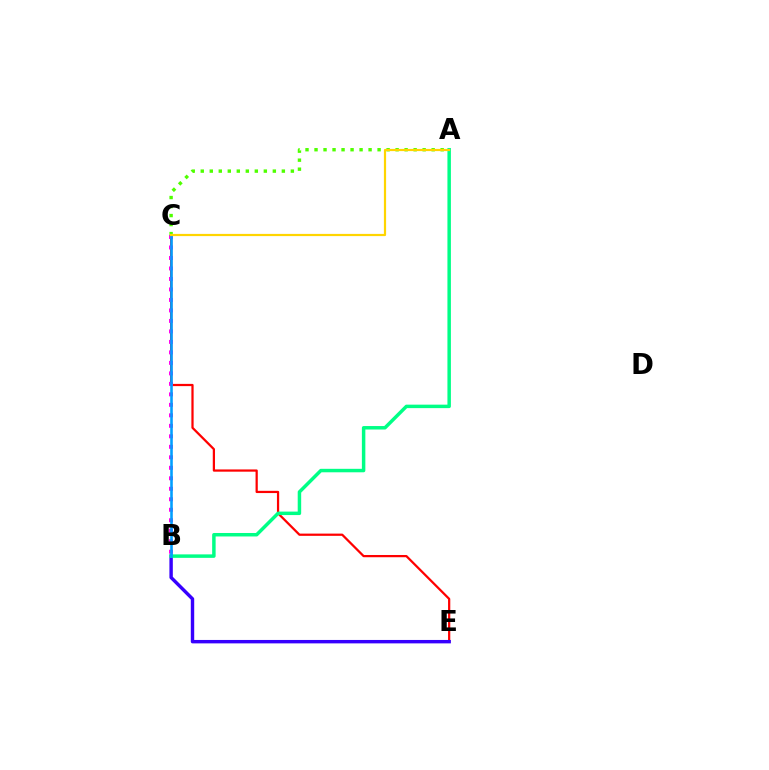{('C', 'E'): [{'color': '#ff0000', 'line_style': 'solid', 'thickness': 1.61}], ('B', 'E'): [{'color': '#3700ff', 'line_style': 'solid', 'thickness': 2.46}], ('A', 'B'): [{'color': '#00ff86', 'line_style': 'solid', 'thickness': 2.5}], ('B', 'C'): [{'color': '#ff00ed', 'line_style': 'dotted', 'thickness': 2.85}, {'color': '#009eff', 'line_style': 'solid', 'thickness': 1.86}], ('A', 'C'): [{'color': '#4fff00', 'line_style': 'dotted', 'thickness': 2.45}, {'color': '#ffd500', 'line_style': 'solid', 'thickness': 1.59}]}